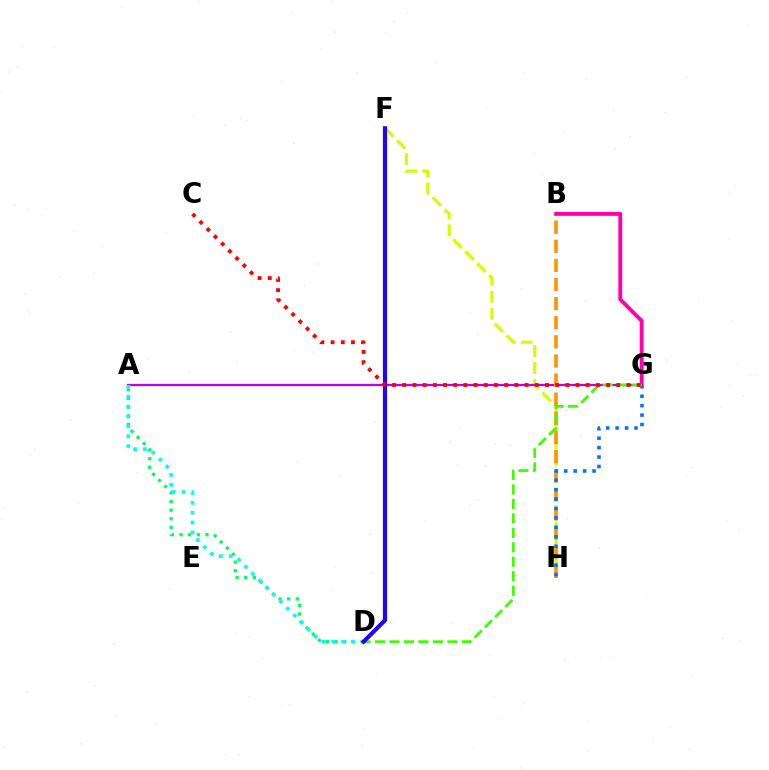{('F', 'H'): [{'color': '#d1ff00', 'line_style': 'dashed', 'thickness': 2.29}], ('A', 'D'): [{'color': '#00ff5c', 'line_style': 'dotted', 'thickness': 2.34}, {'color': '#00fff6', 'line_style': 'dotted', 'thickness': 2.68}], ('A', 'G'): [{'color': '#b900ff', 'line_style': 'solid', 'thickness': 1.61}], ('B', 'H'): [{'color': '#ff9400', 'line_style': 'dashed', 'thickness': 2.6}], ('B', 'G'): [{'color': '#ff00ac', 'line_style': 'solid', 'thickness': 2.8}], ('G', 'H'): [{'color': '#0074ff', 'line_style': 'dotted', 'thickness': 2.56}], ('D', 'G'): [{'color': '#3dff00', 'line_style': 'dashed', 'thickness': 1.97}], ('D', 'F'): [{'color': '#2500ff', 'line_style': 'solid', 'thickness': 2.99}], ('C', 'G'): [{'color': '#ff0000', 'line_style': 'dotted', 'thickness': 2.77}]}